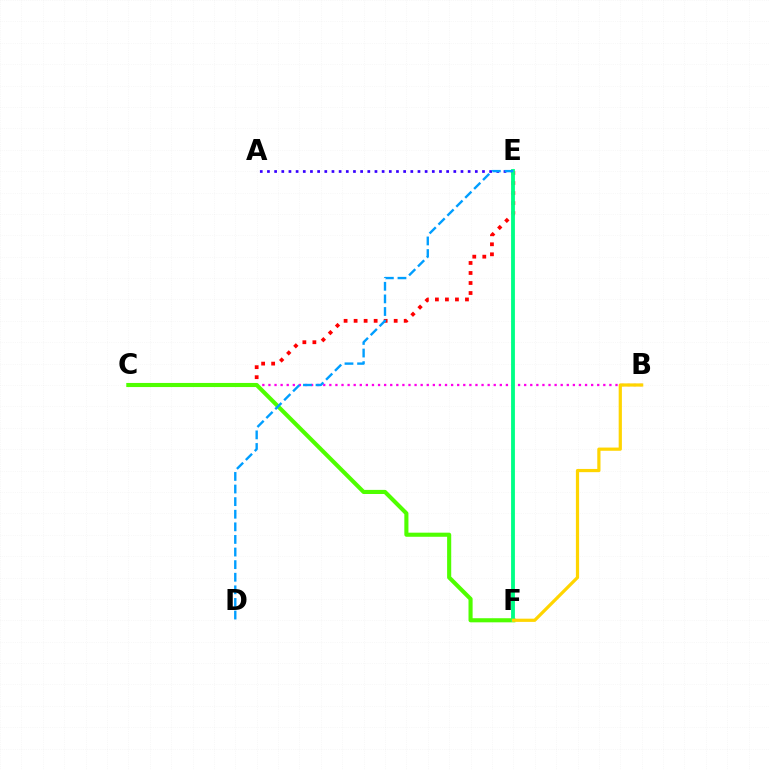{('A', 'E'): [{'color': '#3700ff', 'line_style': 'dotted', 'thickness': 1.95}], ('C', 'E'): [{'color': '#ff0000', 'line_style': 'dotted', 'thickness': 2.72}], ('B', 'C'): [{'color': '#ff00ed', 'line_style': 'dotted', 'thickness': 1.65}], ('C', 'F'): [{'color': '#4fff00', 'line_style': 'solid', 'thickness': 2.96}], ('E', 'F'): [{'color': '#00ff86', 'line_style': 'solid', 'thickness': 2.76}], ('D', 'E'): [{'color': '#009eff', 'line_style': 'dashed', 'thickness': 1.71}], ('B', 'F'): [{'color': '#ffd500', 'line_style': 'solid', 'thickness': 2.31}]}